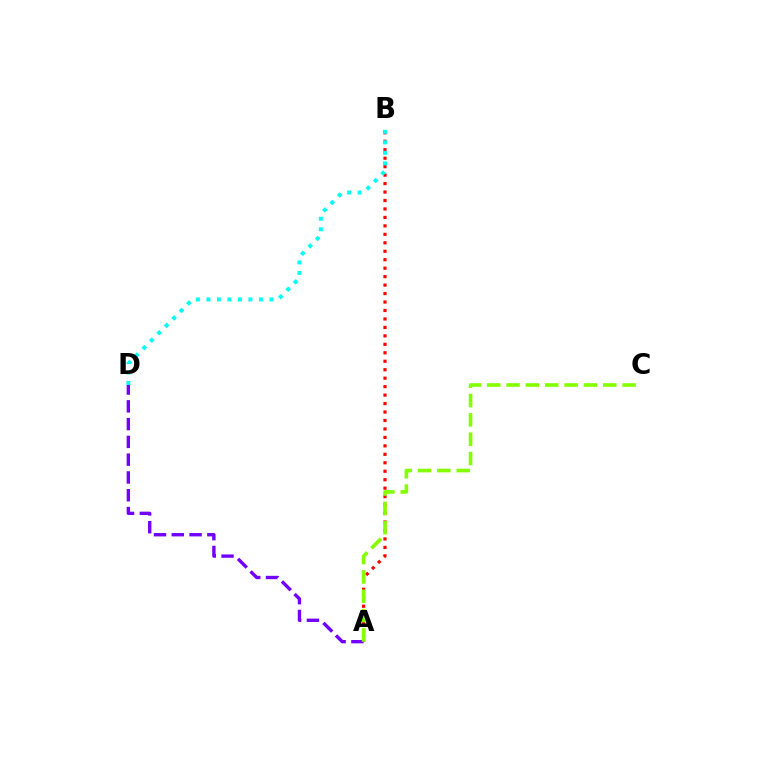{('A', 'B'): [{'color': '#ff0000', 'line_style': 'dotted', 'thickness': 2.3}], ('B', 'D'): [{'color': '#00fff6', 'line_style': 'dotted', 'thickness': 2.85}], ('A', 'D'): [{'color': '#7200ff', 'line_style': 'dashed', 'thickness': 2.42}], ('A', 'C'): [{'color': '#84ff00', 'line_style': 'dashed', 'thickness': 2.63}]}